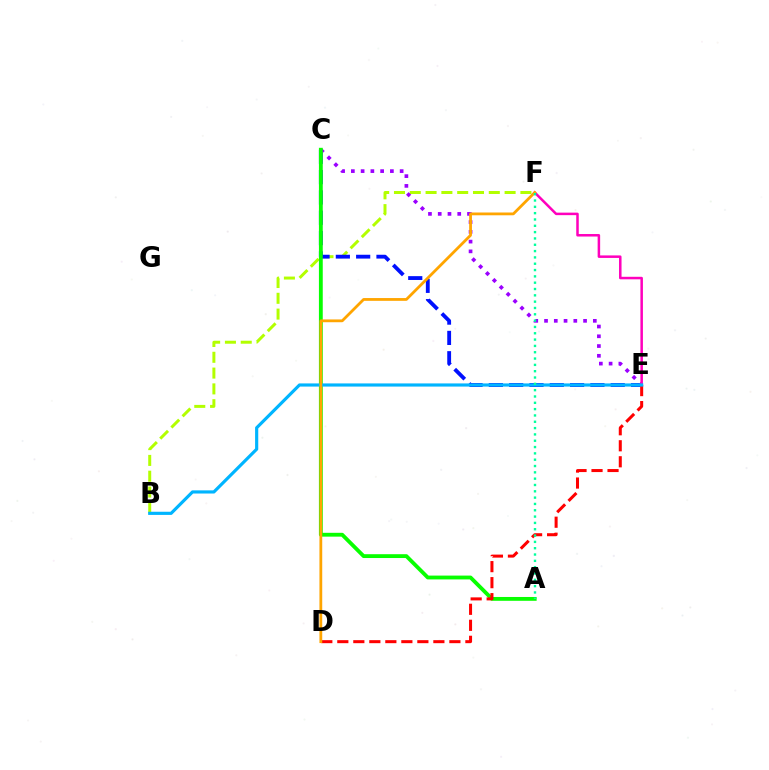{('B', 'F'): [{'color': '#b3ff00', 'line_style': 'dashed', 'thickness': 2.15}], ('C', 'E'): [{'color': '#0010ff', 'line_style': 'dashed', 'thickness': 2.76}, {'color': '#9b00ff', 'line_style': 'dotted', 'thickness': 2.65}], ('E', 'F'): [{'color': '#ff00bd', 'line_style': 'solid', 'thickness': 1.81}], ('A', 'C'): [{'color': '#08ff00', 'line_style': 'solid', 'thickness': 2.76}], ('D', 'E'): [{'color': '#ff0000', 'line_style': 'dashed', 'thickness': 2.17}], ('B', 'E'): [{'color': '#00b5ff', 'line_style': 'solid', 'thickness': 2.28}], ('D', 'F'): [{'color': '#ffa500', 'line_style': 'solid', 'thickness': 2.01}], ('A', 'F'): [{'color': '#00ff9d', 'line_style': 'dotted', 'thickness': 1.72}]}